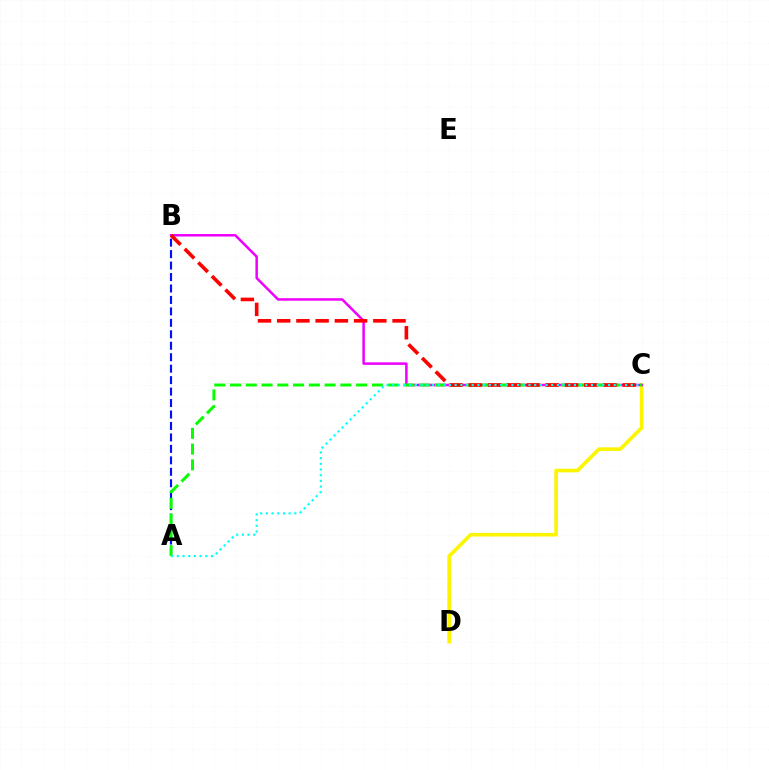{('C', 'D'): [{'color': '#fcf500', 'line_style': 'solid', 'thickness': 2.61}], ('B', 'C'): [{'color': '#ee00ff', 'line_style': 'solid', 'thickness': 1.8}, {'color': '#ff0000', 'line_style': 'dashed', 'thickness': 2.61}], ('A', 'B'): [{'color': '#0010ff', 'line_style': 'dashed', 'thickness': 1.56}], ('A', 'C'): [{'color': '#08ff00', 'line_style': 'dashed', 'thickness': 2.14}, {'color': '#00fff6', 'line_style': 'dotted', 'thickness': 1.54}]}